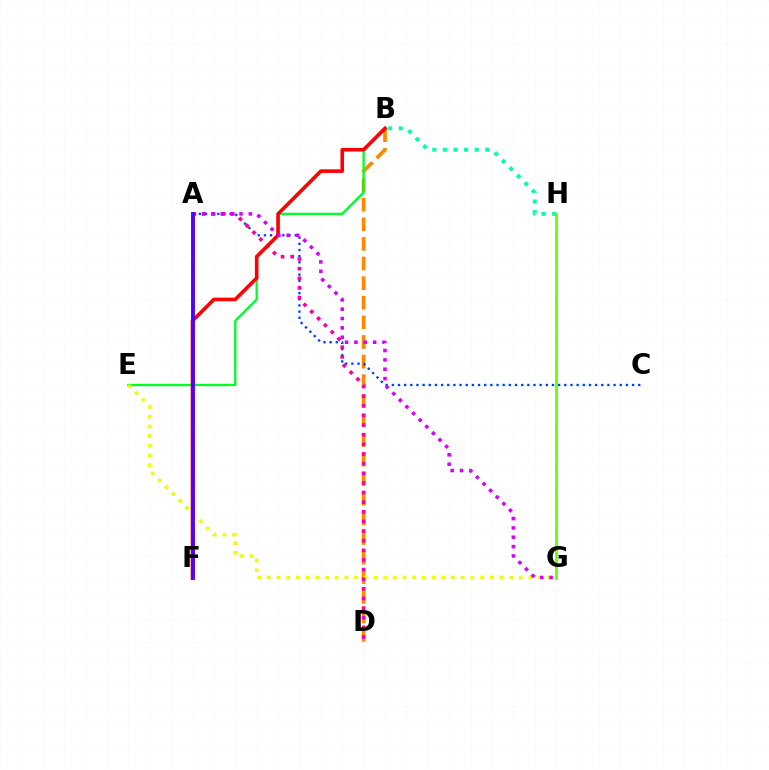{('B', 'D'): [{'color': '#ff8800', 'line_style': 'dashed', 'thickness': 2.66}], ('B', 'E'): [{'color': '#00ff27', 'line_style': 'solid', 'thickness': 1.66}], ('E', 'G'): [{'color': '#eeff00', 'line_style': 'dotted', 'thickness': 2.63}], ('A', 'C'): [{'color': '#003fff', 'line_style': 'dotted', 'thickness': 1.67}], ('A', 'F'): [{'color': '#00c7ff', 'line_style': 'dotted', 'thickness': 2.55}, {'color': '#4f00ff', 'line_style': 'solid', 'thickness': 2.76}], ('B', 'H'): [{'color': '#00ffaf', 'line_style': 'dotted', 'thickness': 2.88}], ('A', 'D'): [{'color': '#ff00a0', 'line_style': 'dotted', 'thickness': 2.62}], ('G', 'H'): [{'color': '#66ff00', 'line_style': 'solid', 'thickness': 2.0}], ('B', 'F'): [{'color': '#ff0000', 'line_style': 'solid', 'thickness': 2.58}], ('A', 'G'): [{'color': '#d600ff', 'line_style': 'dotted', 'thickness': 2.54}]}